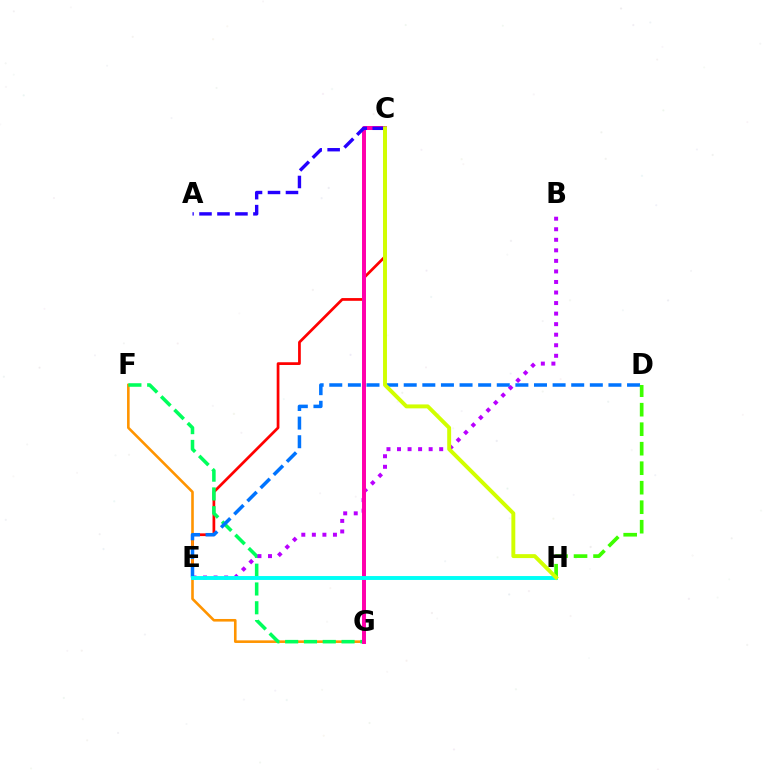{('C', 'E'): [{'color': '#ff0000', 'line_style': 'solid', 'thickness': 1.97}], ('F', 'G'): [{'color': '#ff9400', 'line_style': 'solid', 'thickness': 1.88}, {'color': '#00ff5c', 'line_style': 'dashed', 'thickness': 2.55}], ('B', 'E'): [{'color': '#b900ff', 'line_style': 'dotted', 'thickness': 2.87}], ('D', 'E'): [{'color': '#0074ff', 'line_style': 'dashed', 'thickness': 2.53}], ('C', 'G'): [{'color': '#ff00ac', 'line_style': 'solid', 'thickness': 2.86}], ('E', 'H'): [{'color': '#00fff6', 'line_style': 'solid', 'thickness': 2.81}], ('D', 'H'): [{'color': '#3dff00', 'line_style': 'dashed', 'thickness': 2.65}], ('A', 'C'): [{'color': '#2500ff', 'line_style': 'dashed', 'thickness': 2.44}], ('C', 'H'): [{'color': '#d1ff00', 'line_style': 'solid', 'thickness': 2.82}]}